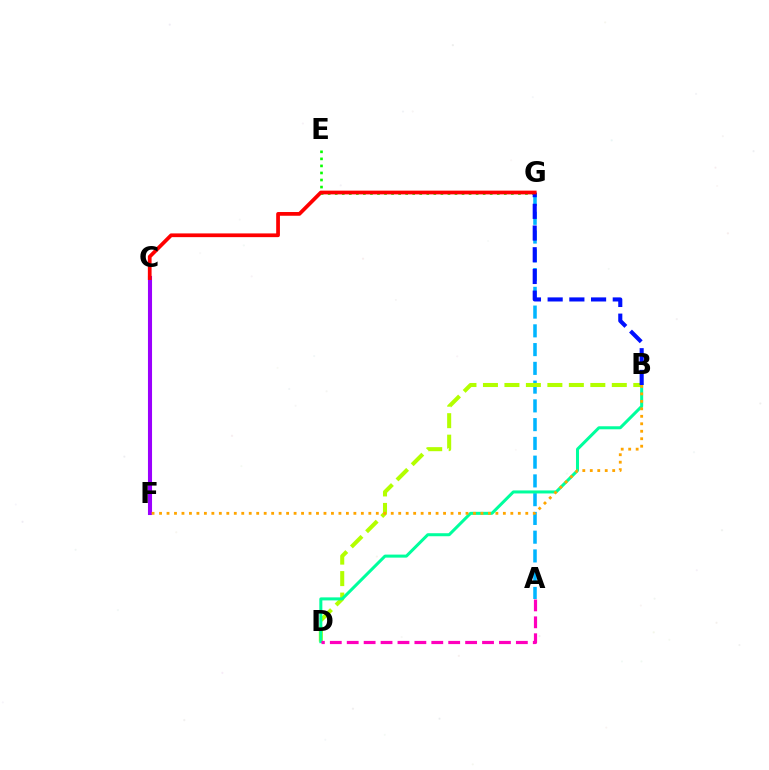{('A', 'G'): [{'color': '#00b5ff', 'line_style': 'dashed', 'thickness': 2.55}], ('E', 'G'): [{'color': '#08ff00', 'line_style': 'dotted', 'thickness': 1.91}], ('B', 'D'): [{'color': '#b3ff00', 'line_style': 'dashed', 'thickness': 2.92}, {'color': '#00ff9d', 'line_style': 'solid', 'thickness': 2.18}], ('B', 'G'): [{'color': '#0010ff', 'line_style': 'dashed', 'thickness': 2.95}], ('C', 'F'): [{'color': '#9b00ff', 'line_style': 'solid', 'thickness': 2.94}], ('C', 'G'): [{'color': '#ff0000', 'line_style': 'solid', 'thickness': 2.69}], ('B', 'F'): [{'color': '#ffa500', 'line_style': 'dotted', 'thickness': 2.03}], ('A', 'D'): [{'color': '#ff00bd', 'line_style': 'dashed', 'thickness': 2.3}]}